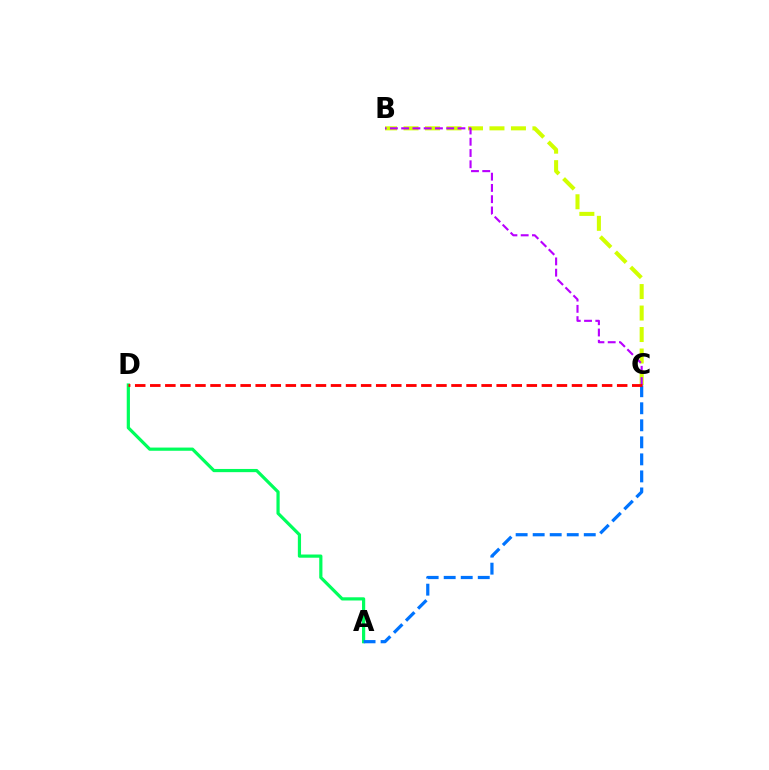{('A', 'D'): [{'color': '#00ff5c', 'line_style': 'solid', 'thickness': 2.3}], ('A', 'C'): [{'color': '#0074ff', 'line_style': 'dashed', 'thickness': 2.31}], ('B', 'C'): [{'color': '#d1ff00', 'line_style': 'dashed', 'thickness': 2.92}, {'color': '#b900ff', 'line_style': 'dashed', 'thickness': 1.53}], ('C', 'D'): [{'color': '#ff0000', 'line_style': 'dashed', 'thickness': 2.05}]}